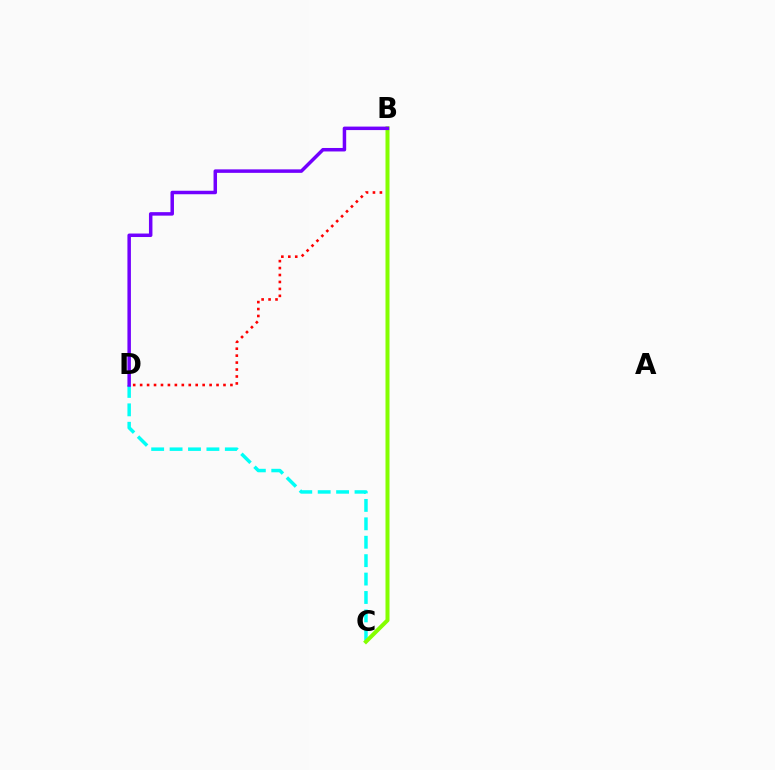{('C', 'D'): [{'color': '#00fff6', 'line_style': 'dashed', 'thickness': 2.5}], ('B', 'D'): [{'color': '#ff0000', 'line_style': 'dotted', 'thickness': 1.89}, {'color': '#7200ff', 'line_style': 'solid', 'thickness': 2.51}], ('B', 'C'): [{'color': '#84ff00', 'line_style': 'solid', 'thickness': 2.89}]}